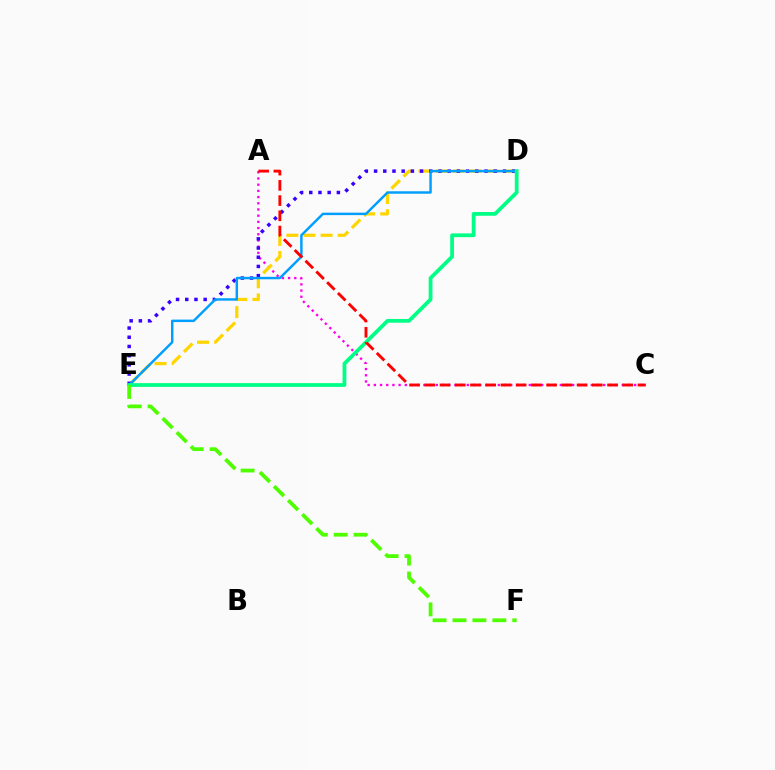{('A', 'C'): [{'color': '#ff00ed', 'line_style': 'dotted', 'thickness': 1.68}, {'color': '#ff0000', 'line_style': 'dashed', 'thickness': 2.07}], ('D', 'E'): [{'color': '#ffd500', 'line_style': 'dashed', 'thickness': 2.32}, {'color': '#3700ff', 'line_style': 'dotted', 'thickness': 2.5}, {'color': '#009eff', 'line_style': 'solid', 'thickness': 1.76}, {'color': '#00ff86', 'line_style': 'solid', 'thickness': 2.71}], ('E', 'F'): [{'color': '#4fff00', 'line_style': 'dashed', 'thickness': 2.71}]}